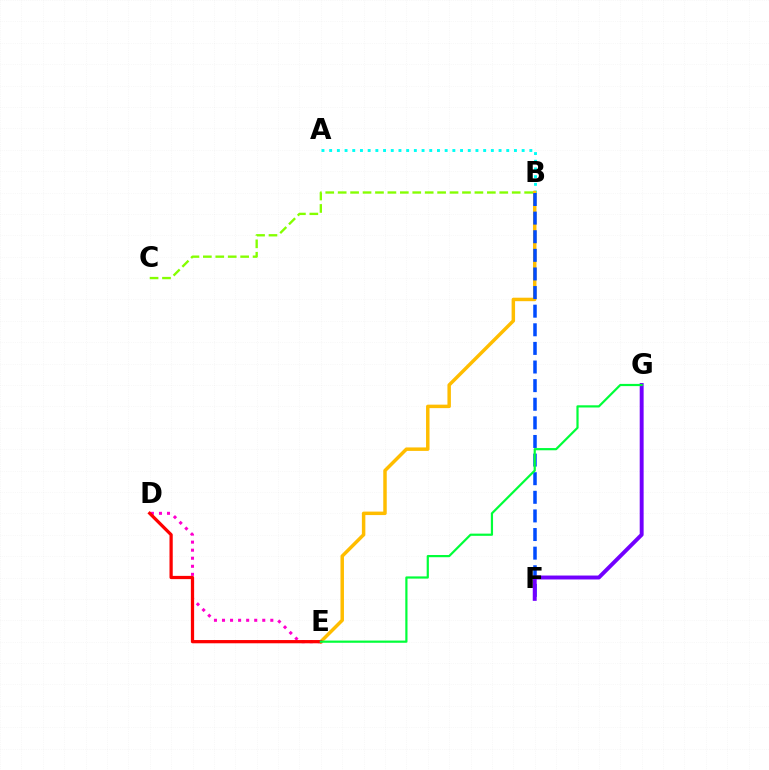{('D', 'E'): [{'color': '#ff00cf', 'line_style': 'dotted', 'thickness': 2.19}, {'color': '#ff0000', 'line_style': 'solid', 'thickness': 2.34}], ('B', 'C'): [{'color': '#84ff00', 'line_style': 'dashed', 'thickness': 1.69}], ('A', 'B'): [{'color': '#00fff6', 'line_style': 'dotted', 'thickness': 2.09}], ('B', 'E'): [{'color': '#ffbd00', 'line_style': 'solid', 'thickness': 2.5}], ('B', 'F'): [{'color': '#004bff', 'line_style': 'dashed', 'thickness': 2.53}], ('F', 'G'): [{'color': '#7200ff', 'line_style': 'solid', 'thickness': 2.83}], ('E', 'G'): [{'color': '#00ff39', 'line_style': 'solid', 'thickness': 1.59}]}